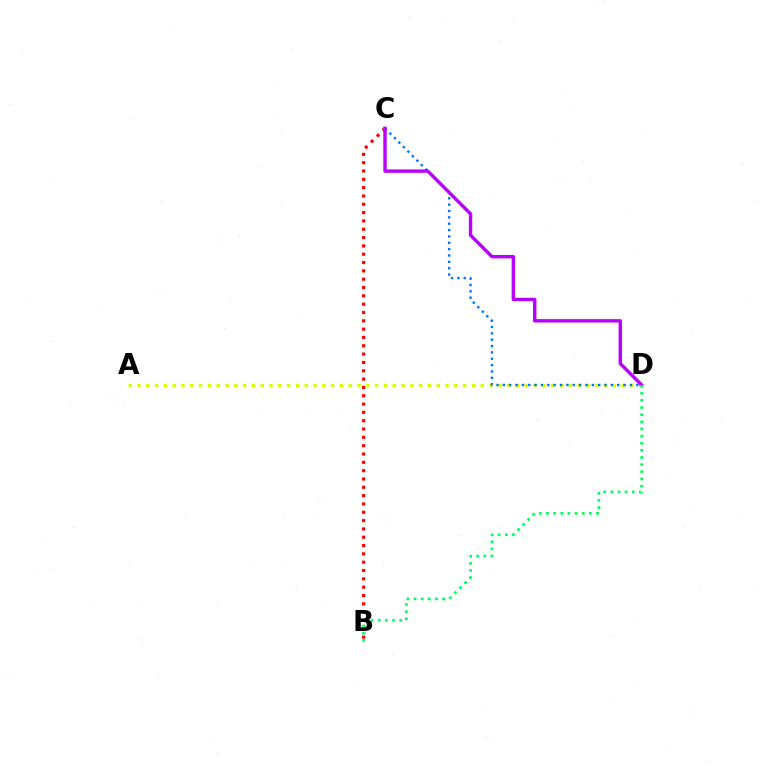{('B', 'C'): [{'color': '#ff0000', 'line_style': 'dotted', 'thickness': 2.26}], ('A', 'D'): [{'color': '#d1ff00', 'line_style': 'dotted', 'thickness': 2.39}], ('C', 'D'): [{'color': '#0074ff', 'line_style': 'dotted', 'thickness': 1.73}, {'color': '#b900ff', 'line_style': 'solid', 'thickness': 2.44}], ('B', 'D'): [{'color': '#00ff5c', 'line_style': 'dotted', 'thickness': 1.94}]}